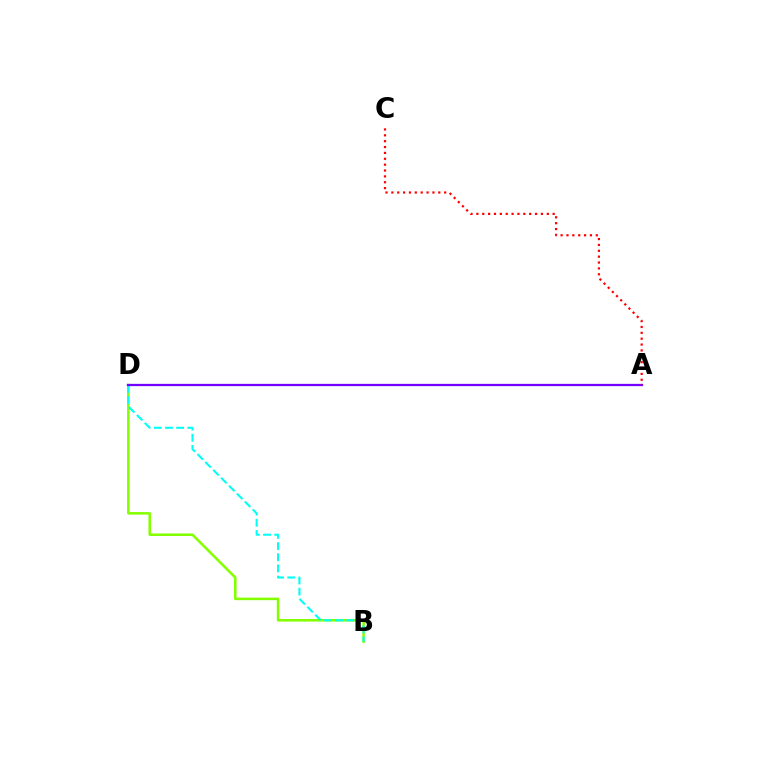{('B', 'D'): [{'color': '#84ff00', 'line_style': 'solid', 'thickness': 1.83}, {'color': '#00fff6', 'line_style': 'dashed', 'thickness': 1.52}], ('A', 'D'): [{'color': '#7200ff', 'line_style': 'solid', 'thickness': 1.64}], ('A', 'C'): [{'color': '#ff0000', 'line_style': 'dotted', 'thickness': 1.59}]}